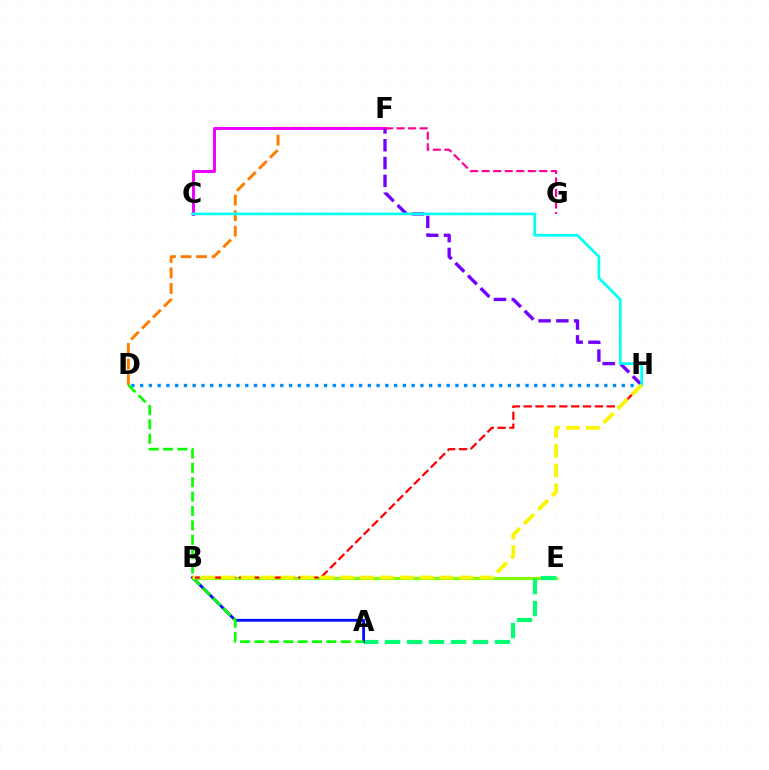{('B', 'E'): [{'color': '#84ff00', 'line_style': 'solid', 'thickness': 2.3}], ('D', 'F'): [{'color': '#ff7c00', 'line_style': 'dashed', 'thickness': 2.11}], ('C', 'F'): [{'color': '#ee00ff', 'line_style': 'solid', 'thickness': 2.14}], ('A', 'E'): [{'color': '#00ff74', 'line_style': 'dashed', 'thickness': 2.98}], ('F', 'H'): [{'color': '#7200ff', 'line_style': 'dashed', 'thickness': 2.42}], ('A', 'B'): [{'color': '#0010ff', 'line_style': 'solid', 'thickness': 2.04}], ('D', 'H'): [{'color': '#008cff', 'line_style': 'dotted', 'thickness': 2.38}], ('B', 'H'): [{'color': '#ff0000', 'line_style': 'dashed', 'thickness': 1.61}, {'color': '#fcf500', 'line_style': 'dashed', 'thickness': 2.7}], ('C', 'H'): [{'color': '#00fff6', 'line_style': 'solid', 'thickness': 1.93}], ('F', 'G'): [{'color': '#ff0094', 'line_style': 'dashed', 'thickness': 1.57}], ('A', 'D'): [{'color': '#08ff00', 'line_style': 'dashed', 'thickness': 1.95}]}